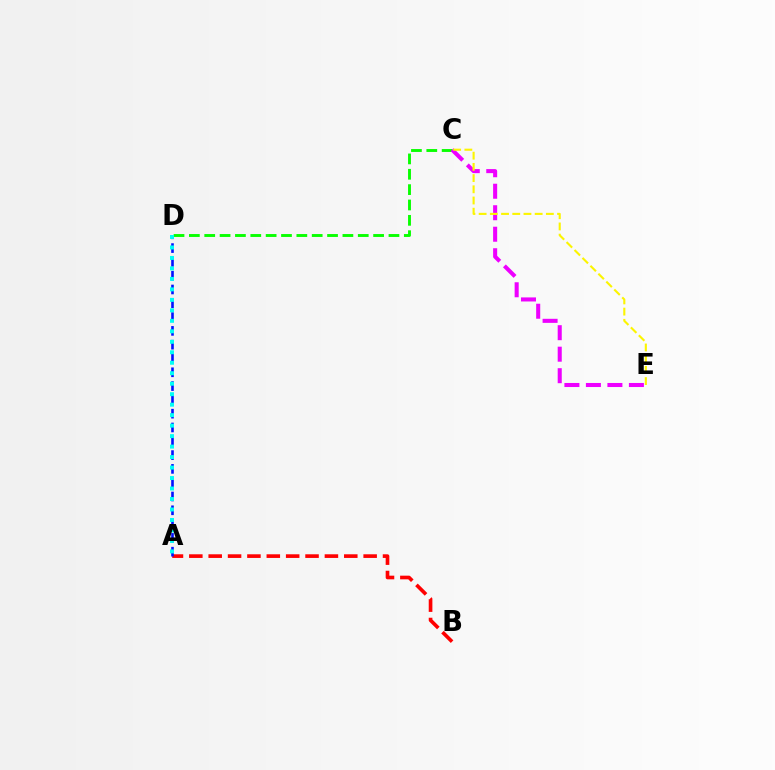{('C', 'D'): [{'color': '#08ff00', 'line_style': 'dashed', 'thickness': 2.09}], ('C', 'E'): [{'color': '#ee00ff', 'line_style': 'dashed', 'thickness': 2.92}, {'color': '#fcf500', 'line_style': 'dashed', 'thickness': 1.52}], ('A', 'B'): [{'color': '#ff0000', 'line_style': 'dashed', 'thickness': 2.63}], ('A', 'D'): [{'color': '#0010ff', 'line_style': 'dashed', 'thickness': 1.87}, {'color': '#00fff6', 'line_style': 'dotted', 'thickness': 2.85}]}